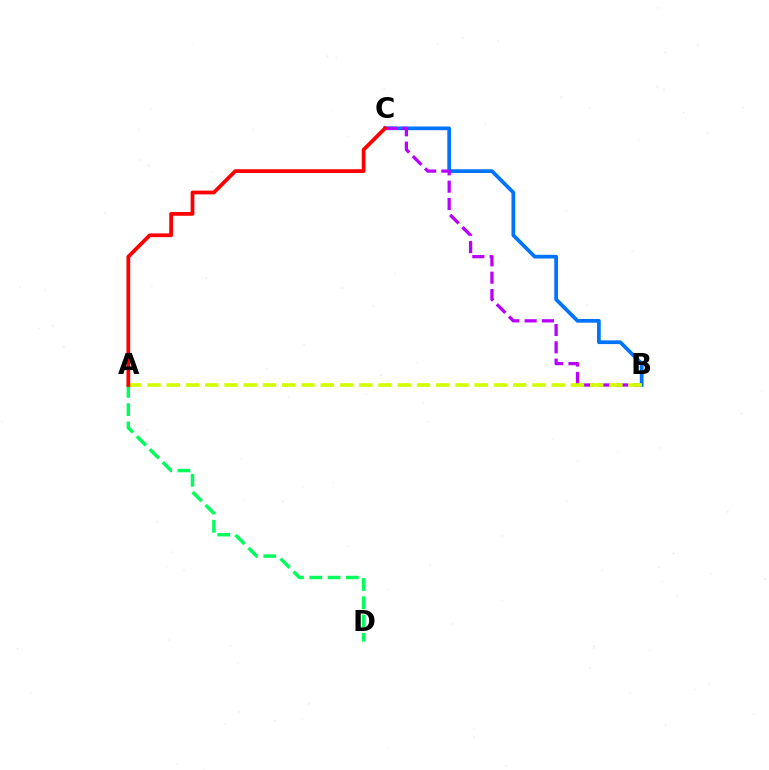{('B', 'C'): [{'color': '#0074ff', 'line_style': 'solid', 'thickness': 2.69}, {'color': '#b900ff', 'line_style': 'dashed', 'thickness': 2.35}], ('A', 'D'): [{'color': '#00ff5c', 'line_style': 'dashed', 'thickness': 2.48}], ('A', 'B'): [{'color': '#d1ff00', 'line_style': 'dashed', 'thickness': 2.61}], ('A', 'C'): [{'color': '#ff0000', 'line_style': 'solid', 'thickness': 2.71}]}